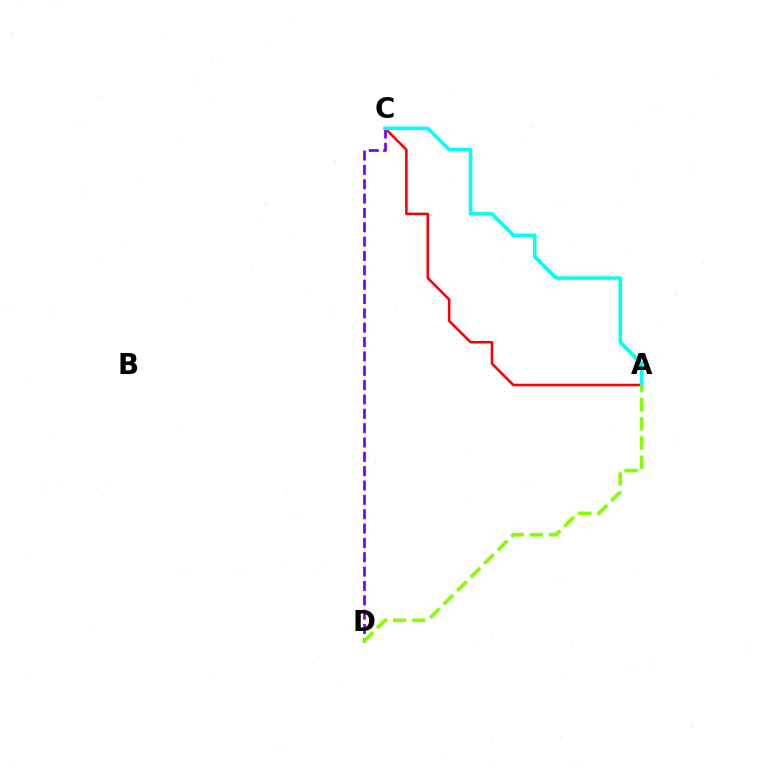{('C', 'D'): [{'color': '#7200ff', 'line_style': 'dashed', 'thickness': 1.95}], ('A', 'C'): [{'color': '#ff0000', 'line_style': 'solid', 'thickness': 1.85}, {'color': '#00fff6', 'line_style': 'solid', 'thickness': 2.57}], ('A', 'D'): [{'color': '#84ff00', 'line_style': 'dashed', 'thickness': 2.6}]}